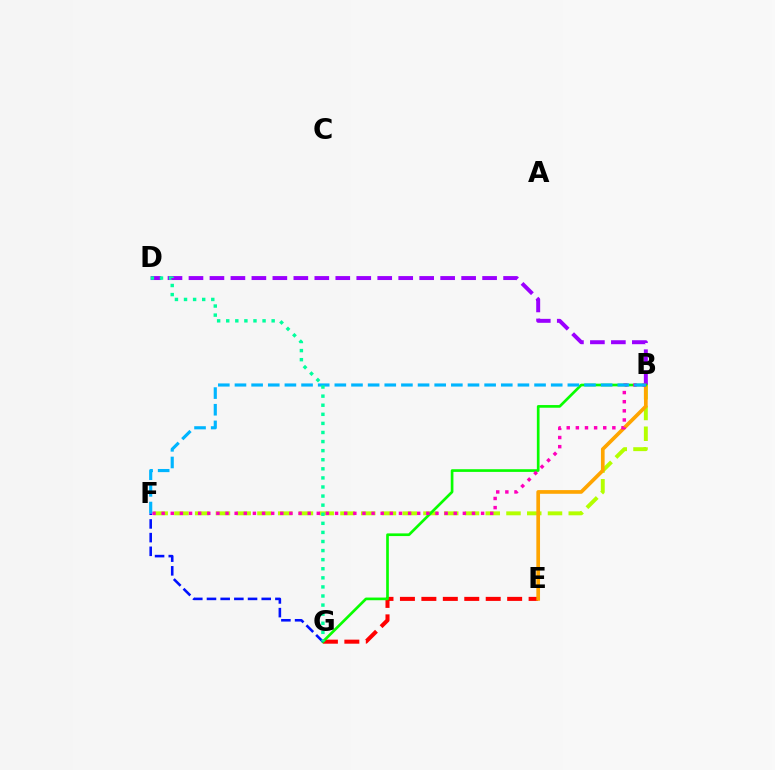{('E', 'G'): [{'color': '#ff0000', 'line_style': 'dashed', 'thickness': 2.91}], ('B', 'F'): [{'color': '#b3ff00', 'line_style': 'dashed', 'thickness': 2.82}, {'color': '#ff00bd', 'line_style': 'dotted', 'thickness': 2.48}, {'color': '#00b5ff', 'line_style': 'dashed', 'thickness': 2.26}], ('B', 'E'): [{'color': '#ffa500', 'line_style': 'solid', 'thickness': 2.65}], ('B', 'D'): [{'color': '#9b00ff', 'line_style': 'dashed', 'thickness': 2.85}], ('B', 'G'): [{'color': '#08ff00', 'line_style': 'solid', 'thickness': 1.93}], ('F', 'G'): [{'color': '#0010ff', 'line_style': 'dashed', 'thickness': 1.86}], ('D', 'G'): [{'color': '#00ff9d', 'line_style': 'dotted', 'thickness': 2.47}]}